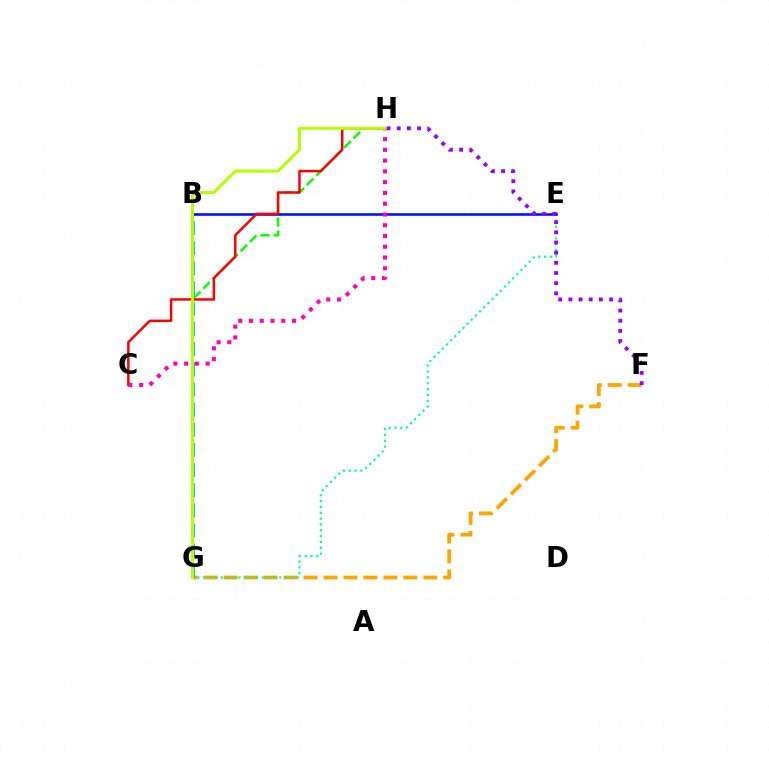{('F', 'G'): [{'color': '#ffa500', 'line_style': 'dashed', 'thickness': 2.71}], ('B', 'G'): [{'color': '#00b5ff', 'line_style': 'dashed', 'thickness': 2.74}], ('E', 'G'): [{'color': '#00ff9d', 'line_style': 'dotted', 'thickness': 1.59}], ('B', 'E'): [{'color': '#0010ff', 'line_style': 'solid', 'thickness': 1.87}], ('G', 'H'): [{'color': '#08ff00', 'line_style': 'dashed', 'thickness': 1.79}, {'color': '#b3ff00', 'line_style': 'solid', 'thickness': 2.13}], ('C', 'H'): [{'color': '#ff0000', 'line_style': 'solid', 'thickness': 1.79}, {'color': '#ff00bd', 'line_style': 'dotted', 'thickness': 2.93}], ('F', 'H'): [{'color': '#9b00ff', 'line_style': 'dotted', 'thickness': 2.76}]}